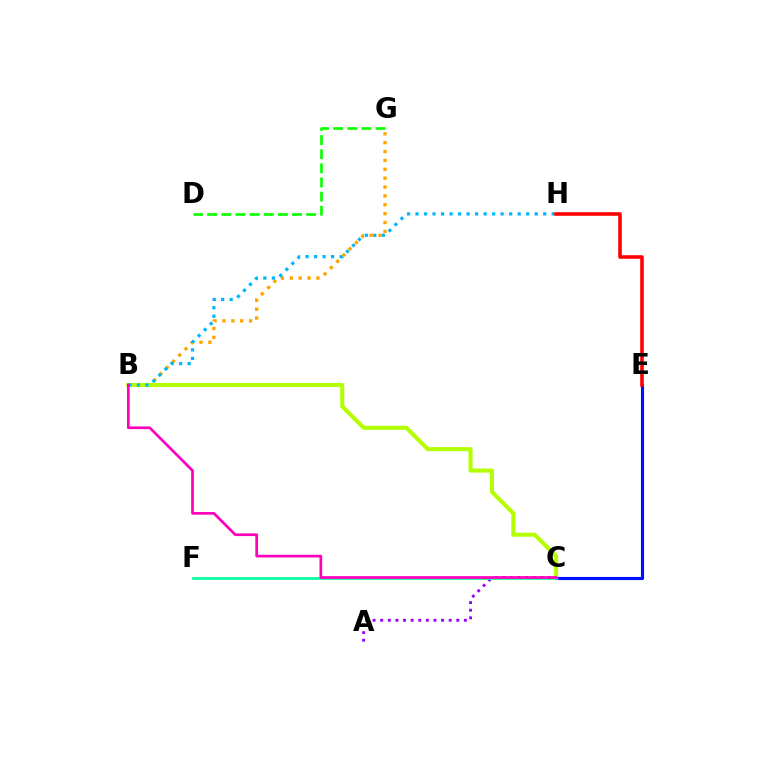{('B', 'G'): [{'color': '#ffa500', 'line_style': 'dotted', 'thickness': 2.41}], ('B', 'C'): [{'color': '#b3ff00', 'line_style': 'solid', 'thickness': 2.93}, {'color': '#ff00bd', 'line_style': 'solid', 'thickness': 1.95}], ('A', 'C'): [{'color': '#9b00ff', 'line_style': 'dotted', 'thickness': 2.07}], ('C', 'E'): [{'color': '#0010ff', 'line_style': 'solid', 'thickness': 2.24}], ('B', 'H'): [{'color': '#00b5ff', 'line_style': 'dotted', 'thickness': 2.31}], ('E', 'H'): [{'color': '#ff0000', 'line_style': 'solid', 'thickness': 2.57}], ('D', 'G'): [{'color': '#08ff00', 'line_style': 'dashed', 'thickness': 1.92}], ('C', 'F'): [{'color': '#00ff9d', 'line_style': 'solid', 'thickness': 1.93}]}